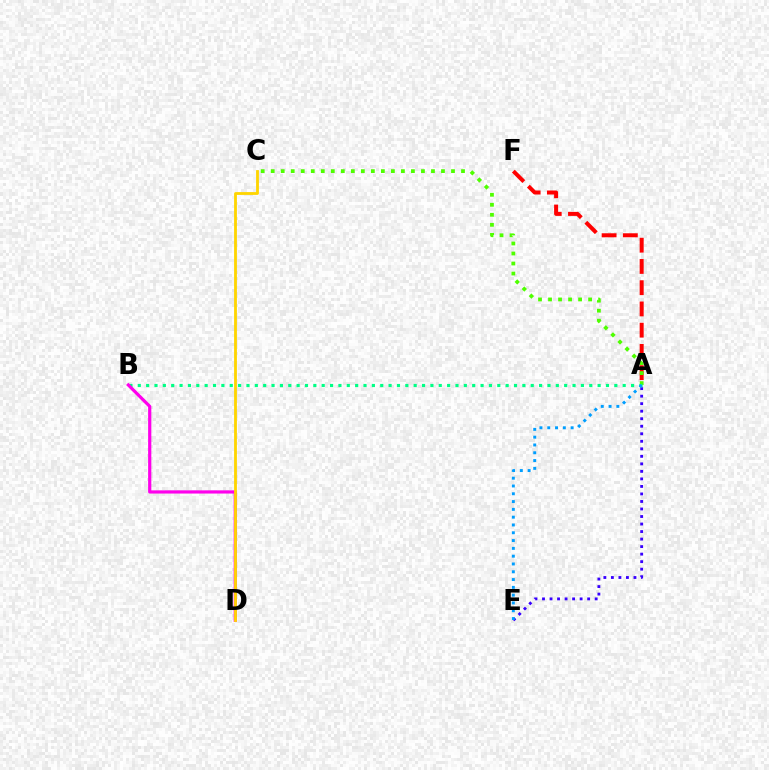{('A', 'E'): [{'color': '#3700ff', 'line_style': 'dotted', 'thickness': 2.04}, {'color': '#009eff', 'line_style': 'dotted', 'thickness': 2.12}], ('A', 'F'): [{'color': '#ff0000', 'line_style': 'dashed', 'thickness': 2.89}], ('A', 'C'): [{'color': '#4fff00', 'line_style': 'dotted', 'thickness': 2.72}], ('A', 'B'): [{'color': '#00ff86', 'line_style': 'dotted', 'thickness': 2.27}], ('B', 'D'): [{'color': '#ff00ed', 'line_style': 'solid', 'thickness': 2.31}], ('C', 'D'): [{'color': '#ffd500', 'line_style': 'solid', 'thickness': 2.03}]}